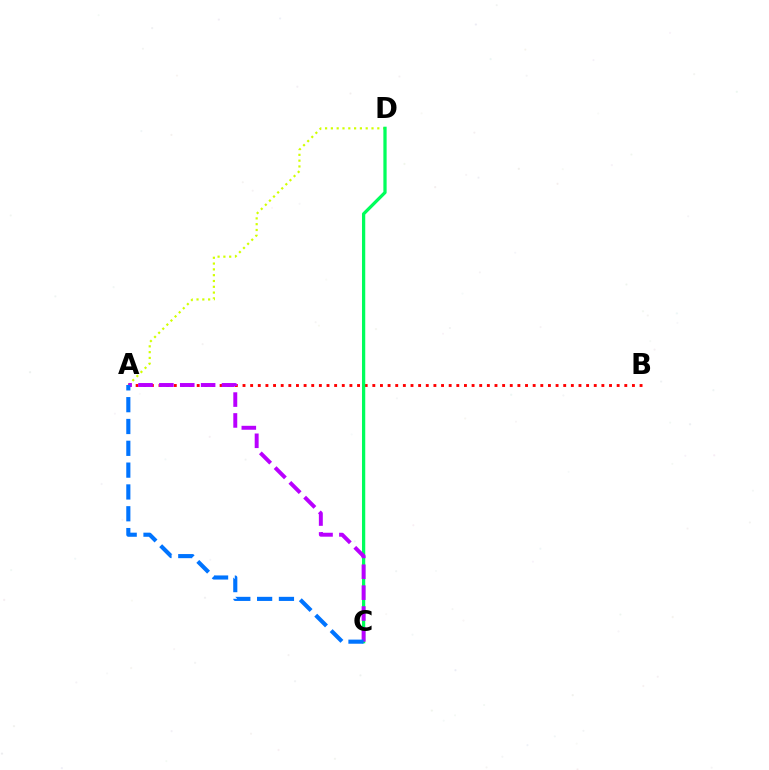{('A', 'D'): [{'color': '#d1ff00', 'line_style': 'dotted', 'thickness': 1.58}], ('A', 'B'): [{'color': '#ff0000', 'line_style': 'dotted', 'thickness': 2.07}], ('C', 'D'): [{'color': '#00ff5c', 'line_style': 'solid', 'thickness': 2.35}], ('A', 'C'): [{'color': '#b900ff', 'line_style': 'dashed', 'thickness': 2.83}, {'color': '#0074ff', 'line_style': 'dashed', 'thickness': 2.96}]}